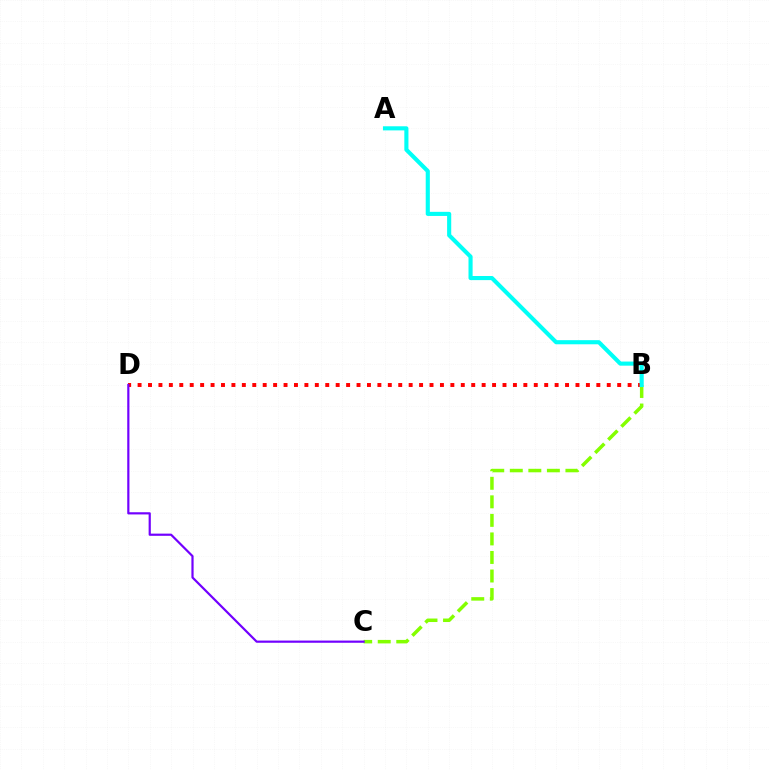{('B', 'C'): [{'color': '#84ff00', 'line_style': 'dashed', 'thickness': 2.52}], ('B', 'D'): [{'color': '#ff0000', 'line_style': 'dotted', 'thickness': 2.83}], ('C', 'D'): [{'color': '#7200ff', 'line_style': 'solid', 'thickness': 1.58}], ('A', 'B'): [{'color': '#00fff6', 'line_style': 'solid', 'thickness': 2.96}]}